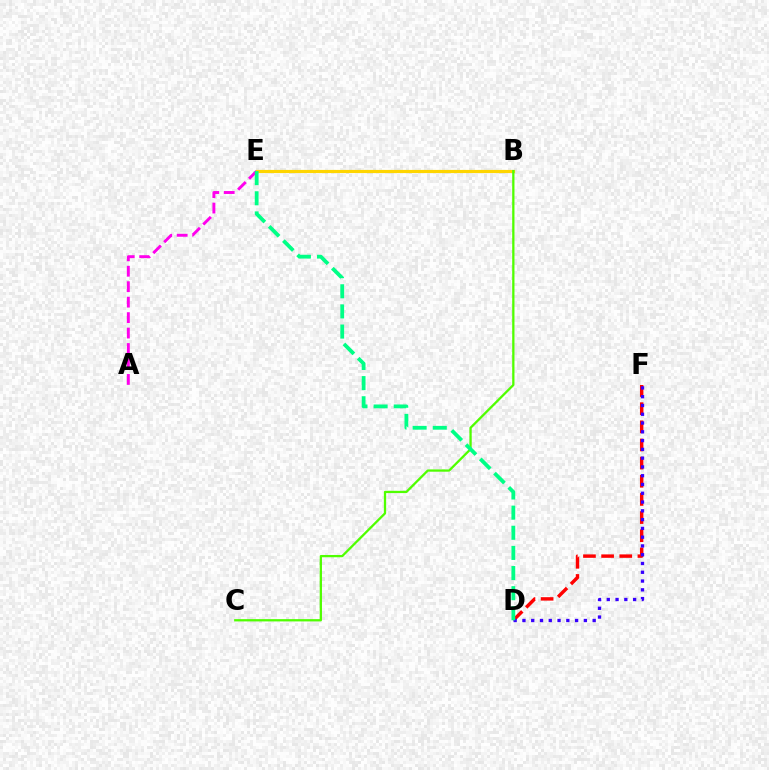{('D', 'F'): [{'color': '#ff0000', 'line_style': 'dashed', 'thickness': 2.47}, {'color': '#3700ff', 'line_style': 'dotted', 'thickness': 2.39}], ('A', 'E'): [{'color': '#ff00ed', 'line_style': 'dashed', 'thickness': 2.1}], ('B', 'E'): [{'color': '#009eff', 'line_style': 'dotted', 'thickness': 2.19}, {'color': '#ffd500', 'line_style': 'solid', 'thickness': 2.28}], ('B', 'C'): [{'color': '#4fff00', 'line_style': 'solid', 'thickness': 1.64}], ('D', 'E'): [{'color': '#00ff86', 'line_style': 'dashed', 'thickness': 2.74}]}